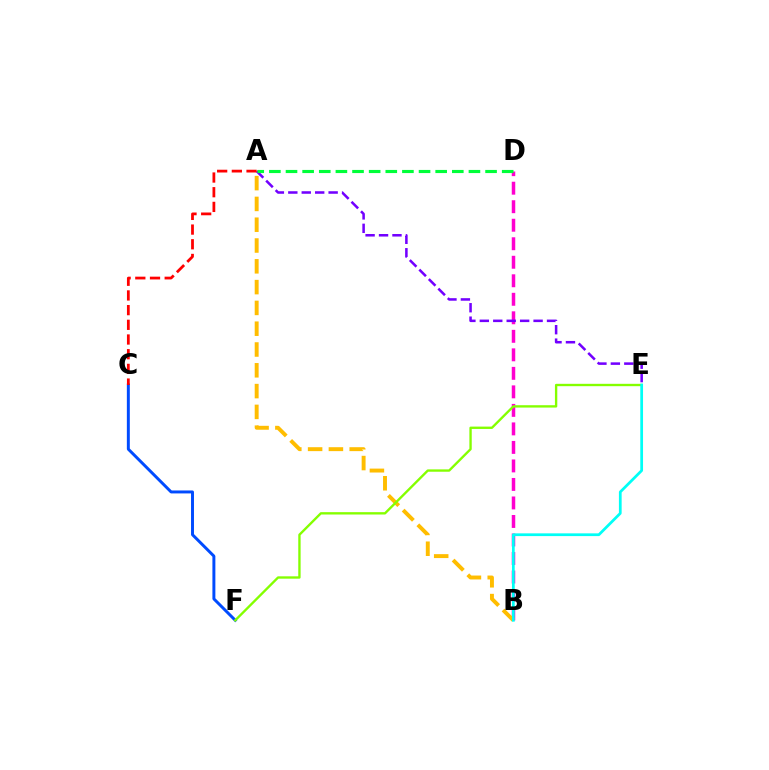{('B', 'D'): [{'color': '#ff00cf', 'line_style': 'dashed', 'thickness': 2.52}], ('A', 'E'): [{'color': '#7200ff', 'line_style': 'dashed', 'thickness': 1.83}], ('A', 'B'): [{'color': '#ffbd00', 'line_style': 'dashed', 'thickness': 2.83}], ('C', 'F'): [{'color': '#004bff', 'line_style': 'solid', 'thickness': 2.13}], ('E', 'F'): [{'color': '#84ff00', 'line_style': 'solid', 'thickness': 1.7}], ('A', 'C'): [{'color': '#ff0000', 'line_style': 'dashed', 'thickness': 2.0}], ('B', 'E'): [{'color': '#00fff6', 'line_style': 'solid', 'thickness': 1.97}], ('A', 'D'): [{'color': '#00ff39', 'line_style': 'dashed', 'thickness': 2.26}]}